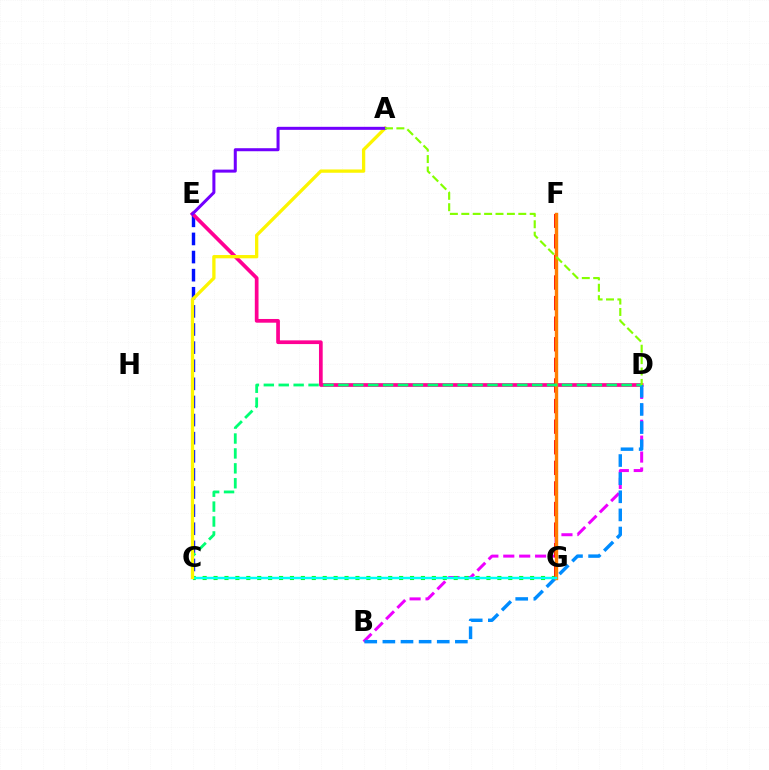{('B', 'D'): [{'color': '#ee00ff', 'line_style': 'dashed', 'thickness': 2.16}, {'color': '#008cff', 'line_style': 'dashed', 'thickness': 2.46}], ('C', 'E'): [{'color': '#0010ff', 'line_style': 'dashed', 'thickness': 2.46}], ('C', 'G'): [{'color': '#08ff00', 'line_style': 'dotted', 'thickness': 2.97}, {'color': '#00fff6', 'line_style': 'solid', 'thickness': 1.77}], ('D', 'E'): [{'color': '#ff0094', 'line_style': 'solid', 'thickness': 2.68}], ('F', 'G'): [{'color': '#ff0000', 'line_style': 'dashed', 'thickness': 2.8}, {'color': '#ff7c00', 'line_style': 'solid', 'thickness': 2.44}], ('C', 'D'): [{'color': '#00ff74', 'line_style': 'dashed', 'thickness': 2.03}], ('A', 'C'): [{'color': '#fcf500', 'line_style': 'solid', 'thickness': 2.37}], ('A', 'E'): [{'color': '#7200ff', 'line_style': 'solid', 'thickness': 2.18}], ('A', 'D'): [{'color': '#84ff00', 'line_style': 'dashed', 'thickness': 1.55}]}